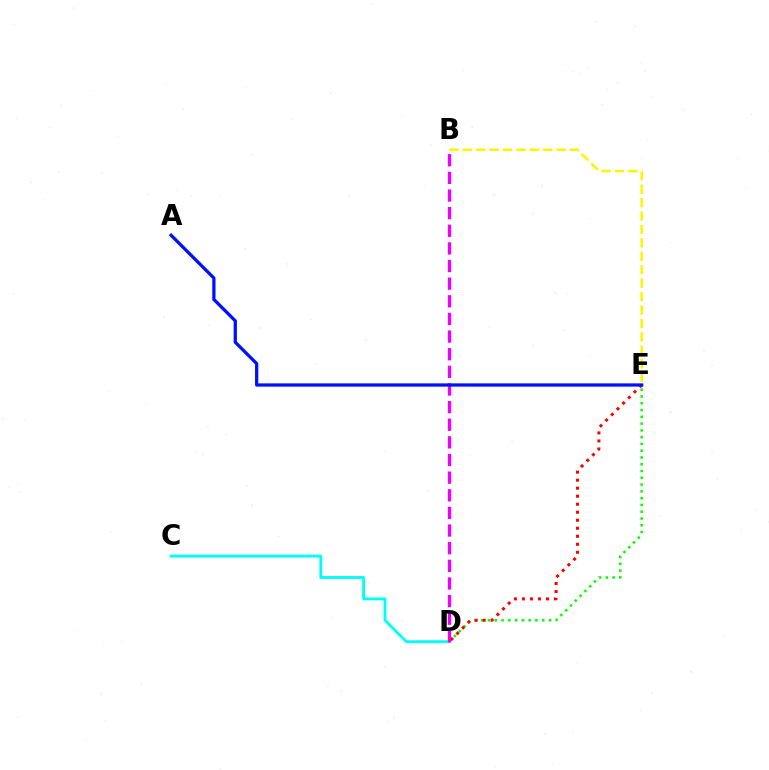{('B', 'E'): [{'color': '#fcf500', 'line_style': 'dashed', 'thickness': 1.82}], ('C', 'D'): [{'color': '#00fff6', 'line_style': 'solid', 'thickness': 2.07}], ('D', 'E'): [{'color': '#08ff00', 'line_style': 'dotted', 'thickness': 1.84}, {'color': '#ff0000', 'line_style': 'dotted', 'thickness': 2.18}], ('B', 'D'): [{'color': '#ee00ff', 'line_style': 'dashed', 'thickness': 2.4}], ('A', 'E'): [{'color': '#0010ff', 'line_style': 'solid', 'thickness': 2.35}]}